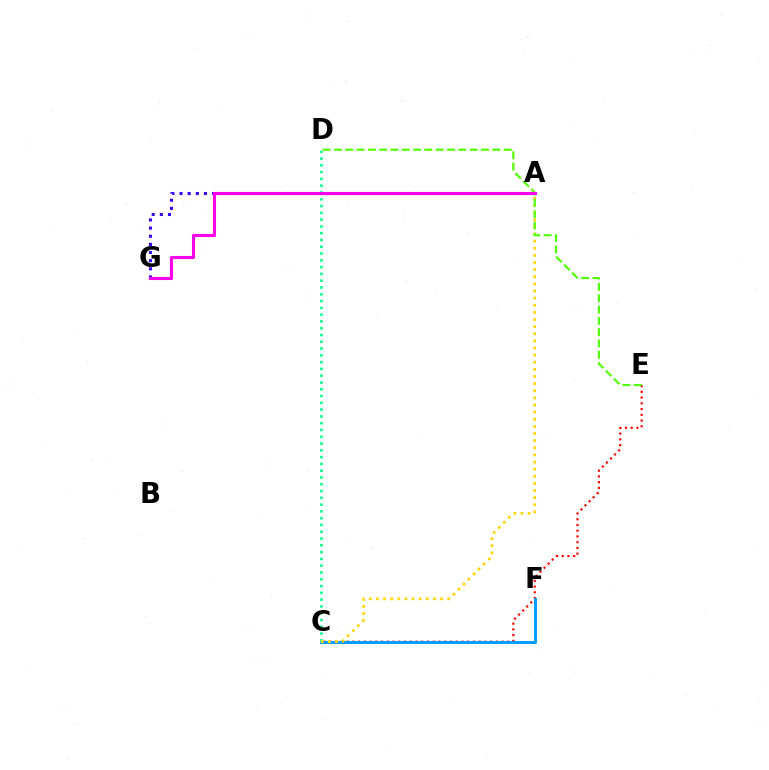{('C', 'E'): [{'color': '#ff0000', 'line_style': 'dotted', 'thickness': 1.56}], ('C', 'F'): [{'color': '#009eff', 'line_style': 'solid', 'thickness': 2.13}], ('C', 'D'): [{'color': '#00ff86', 'line_style': 'dotted', 'thickness': 1.84}], ('A', 'C'): [{'color': '#ffd500', 'line_style': 'dotted', 'thickness': 1.94}], ('A', 'G'): [{'color': '#3700ff', 'line_style': 'dotted', 'thickness': 2.21}, {'color': '#ff00ed', 'line_style': 'solid', 'thickness': 2.23}], ('D', 'E'): [{'color': '#4fff00', 'line_style': 'dashed', 'thickness': 1.54}]}